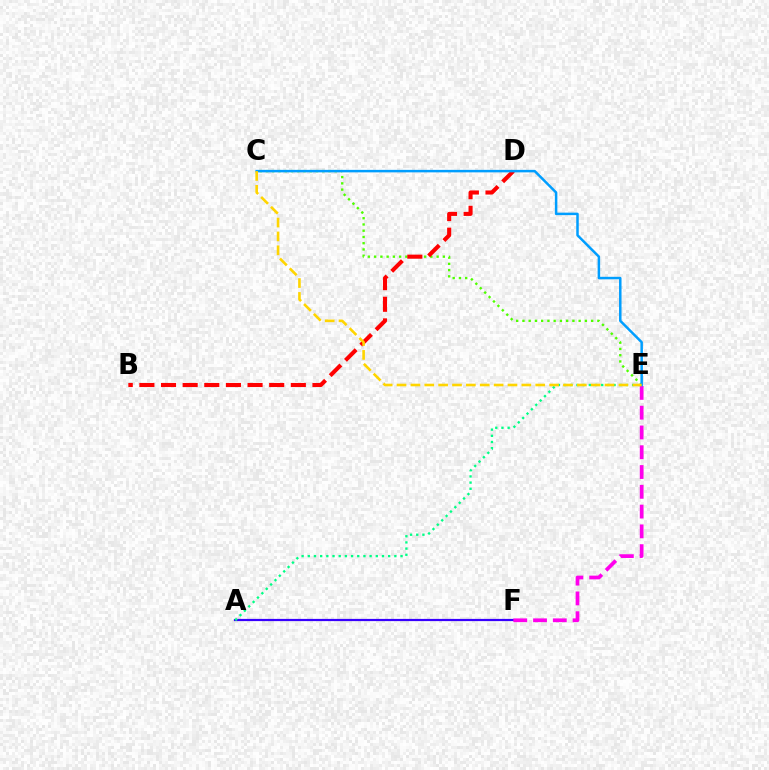{('A', 'F'): [{'color': '#3700ff', 'line_style': 'solid', 'thickness': 1.59}], ('C', 'E'): [{'color': '#4fff00', 'line_style': 'dotted', 'thickness': 1.7}, {'color': '#009eff', 'line_style': 'solid', 'thickness': 1.8}, {'color': '#ffd500', 'line_style': 'dashed', 'thickness': 1.88}], ('B', 'D'): [{'color': '#ff0000', 'line_style': 'dashed', 'thickness': 2.94}], ('A', 'E'): [{'color': '#00ff86', 'line_style': 'dotted', 'thickness': 1.68}], ('E', 'F'): [{'color': '#ff00ed', 'line_style': 'dashed', 'thickness': 2.69}]}